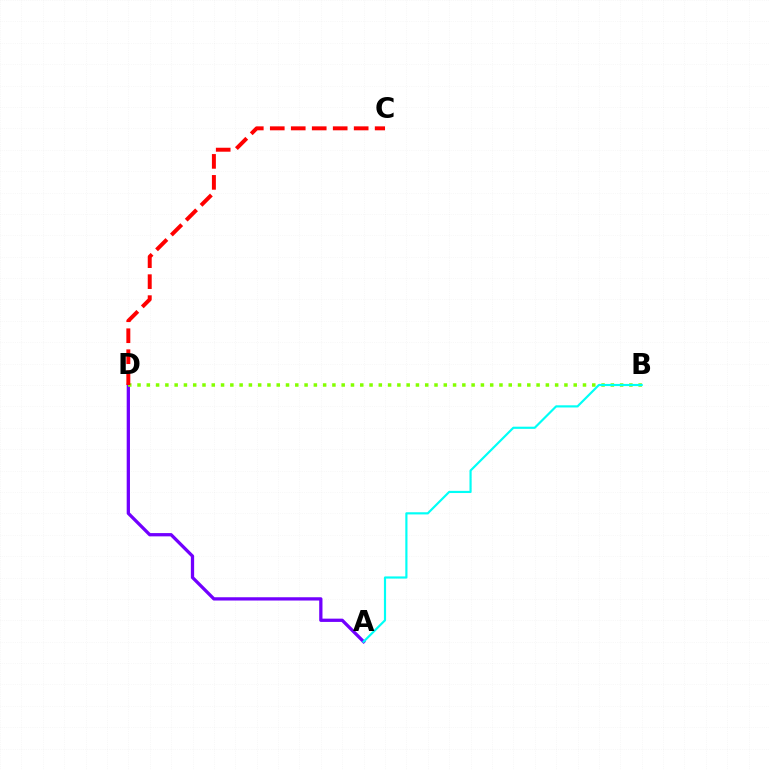{('A', 'D'): [{'color': '#7200ff', 'line_style': 'solid', 'thickness': 2.36}], ('B', 'D'): [{'color': '#84ff00', 'line_style': 'dotted', 'thickness': 2.52}], ('C', 'D'): [{'color': '#ff0000', 'line_style': 'dashed', 'thickness': 2.85}], ('A', 'B'): [{'color': '#00fff6', 'line_style': 'solid', 'thickness': 1.57}]}